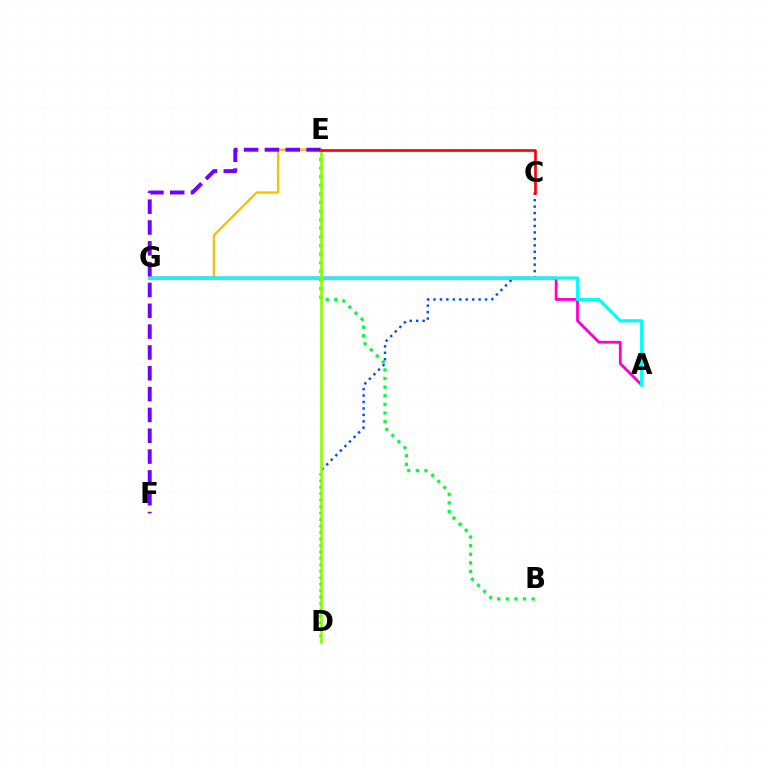{('E', 'G'): [{'color': '#ffbd00', 'line_style': 'solid', 'thickness': 1.66}], ('C', 'D'): [{'color': '#004bff', 'line_style': 'dotted', 'thickness': 1.75}], ('A', 'G'): [{'color': '#ff00cf', 'line_style': 'solid', 'thickness': 2.03}, {'color': '#00fff6', 'line_style': 'solid', 'thickness': 2.32}], ('B', 'E'): [{'color': '#00ff39', 'line_style': 'dotted', 'thickness': 2.34}], ('E', 'F'): [{'color': '#7200ff', 'line_style': 'dashed', 'thickness': 2.83}], ('D', 'E'): [{'color': '#84ff00', 'line_style': 'solid', 'thickness': 1.89}], ('C', 'E'): [{'color': '#ff0000', 'line_style': 'solid', 'thickness': 1.91}]}